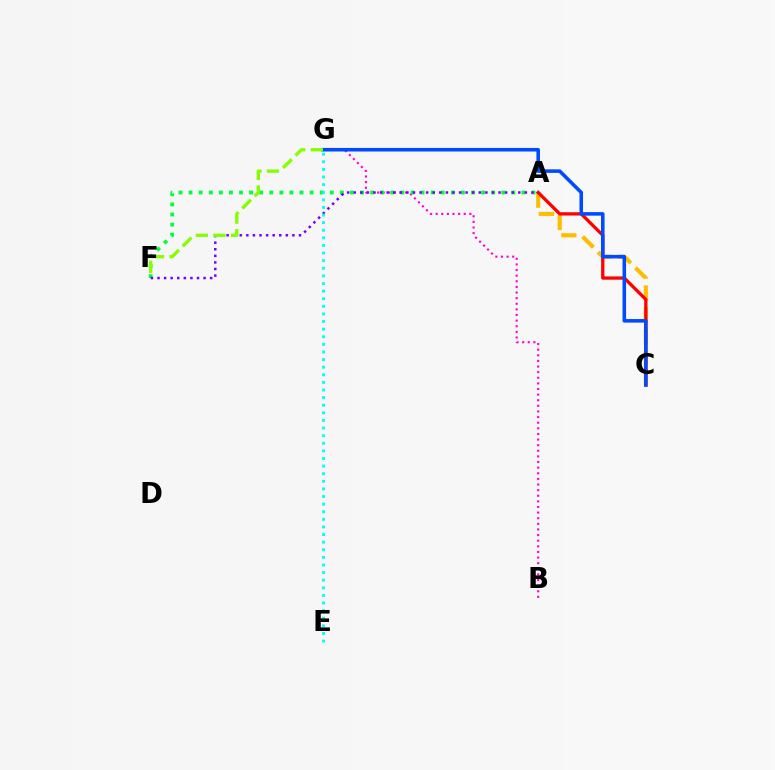{('B', 'G'): [{'color': '#ff00cf', 'line_style': 'dotted', 'thickness': 1.53}], ('A', 'F'): [{'color': '#00ff39', 'line_style': 'dotted', 'thickness': 2.74}, {'color': '#7200ff', 'line_style': 'dotted', 'thickness': 1.79}], ('A', 'C'): [{'color': '#ffbd00', 'line_style': 'dashed', 'thickness': 2.98}, {'color': '#ff0000', 'line_style': 'solid', 'thickness': 2.37}], ('C', 'G'): [{'color': '#004bff', 'line_style': 'solid', 'thickness': 2.56}], ('E', 'G'): [{'color': '#00fff6', 'line_style': 'dotted', 'thickness': 2.07}], ('F', 'G'): [{'color': '#84ff00', 'line_style': 'dashed', 'thickness': 2.38}]}